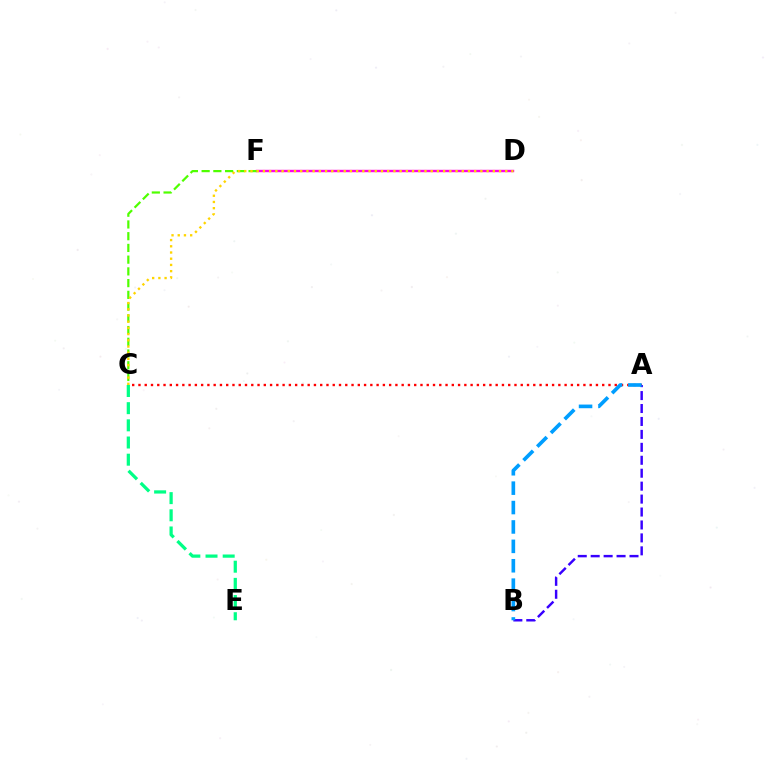{('D', 'F'): [{'color': '#ff00ed', 'line_style': 'solid', 'thickness': 1.73}], ('A', 'C'): [{'color': '#ff0000', 'line_style': 'dotted', 'thickness': 1.7}], ('C', 'E'): [{'color': '#00ff86', 'line_style': 'dashed', 'thickness': 2.33}], ('A', 'B'): [{'color': '#3700ff', 'line_style': 'dashed', 'thickness': 1.76}, {'color': '#009eff', 'line_style': 'dashed', 'thickness': 2.64}], ('C', 'F'): [{'color': '#4fff00', 'line_style': 'dashed', 'thickness': 1.59}], ('C', 'D'): [{'color': '#ffd500', 'line_style': 'dotted', 'thickness': 1.69}]}